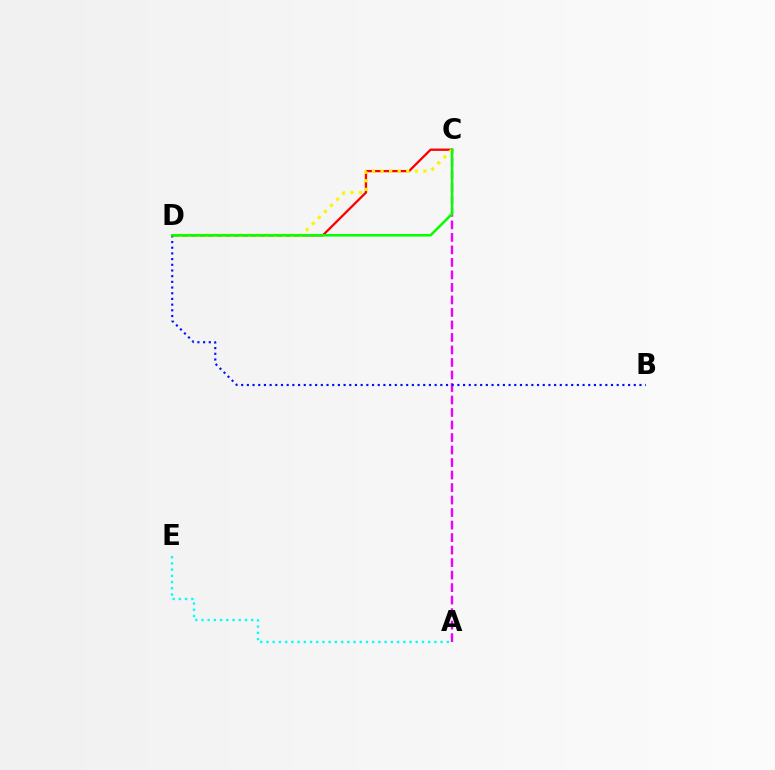{('A', 'C'): [{'color': '#ee00ff', 'line_style': 'dashed', 'thickness': 1.7}], ('C', 'D'): [{'color': '#ff0000', 'line_style': 'solid', 'thickness': 1.65}, {'color': '#fcf500', 'line_style': 'dotted', 'thickness': 2.33}, {'color': '#08ff00', 'line_style': 'solid', 'thickness': 1.85}], ('A', 'E'): [{'color': '#00fff6', 'line_style': 'dotted', 'thickness': 1.69}], ('B', 'D'): [{'color': '#0010ff', 'line_style': 'dotted', 'thickness': 1.55}]}